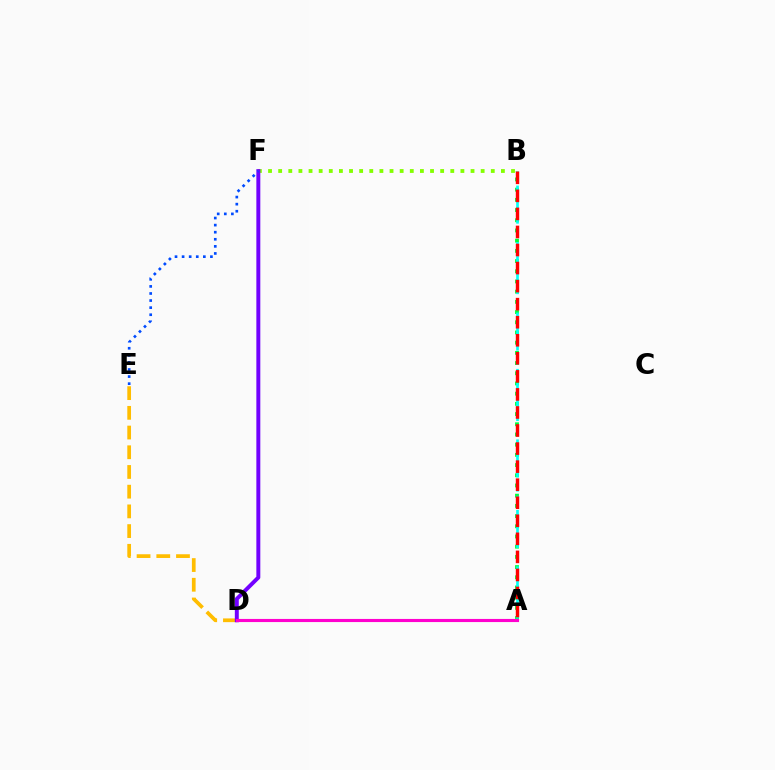{('A', 'B'): [{'color': '#00ff39', 'line_style': 'dotted', 'thickness': 2.77}, {'color': '#00fff6', 'line_style': 'dashed', 'thickness': 1.92}, {'color': '#ff0000', 'line_style': 'dashed', 'thickness': 2.45}], ('D', 'E'): [{'color': '#ffbd00', 'line_style': 'dashed', 'thickness': 2.68}], ('B', 'F'): [{'color': '#84ff00', 'line_style': 'dotted', 'thickness': 2.75}], ('D', 'F'): [{'color': '#7200ff', 'line_style': 'solid', 'thickness': 2.84}], ('A', 'D'): [{'color': '#ff00cf', 'line_style': 'solid', 'thickness': 2.25}], ('E', 'F'): [{'color': '#004bff', 'line_style': 'dotted', 'thickness': 1.92}]}